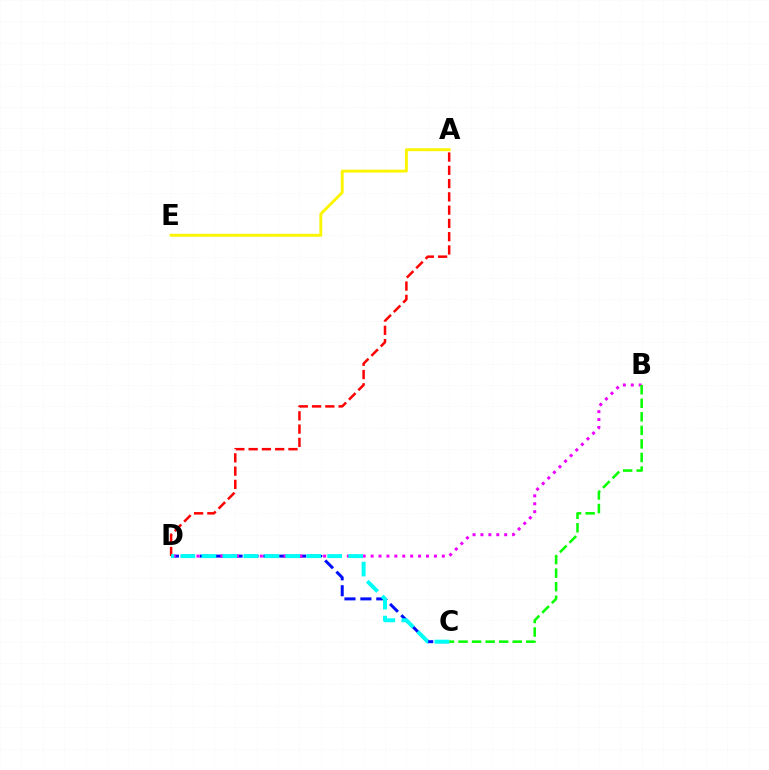{('C', 'D'): [{'color': '#0010ff', 'line_style': 'dashed', 'thickness': 2.16}, {'color': '#00fff6', 'line_style': 'dashed', 'thickness': 2.85}], ('A', 'D'): [{'color': '#ff0000', 'line_style': 'dashed', 'thickness': 1.8}], ('B', 'D'): [{'color': '#ee00ff', 'line_style': 'dotted', 'thickness': 2.15}], ('B', 'C'): [{'color': '#08ff00', 'line_style': 'dashed', 'thickness': 1.84}], ('A', 'E'): [{'color': '#fcf500', 'line_style': 'solid', 'thickness': 2.08}]}